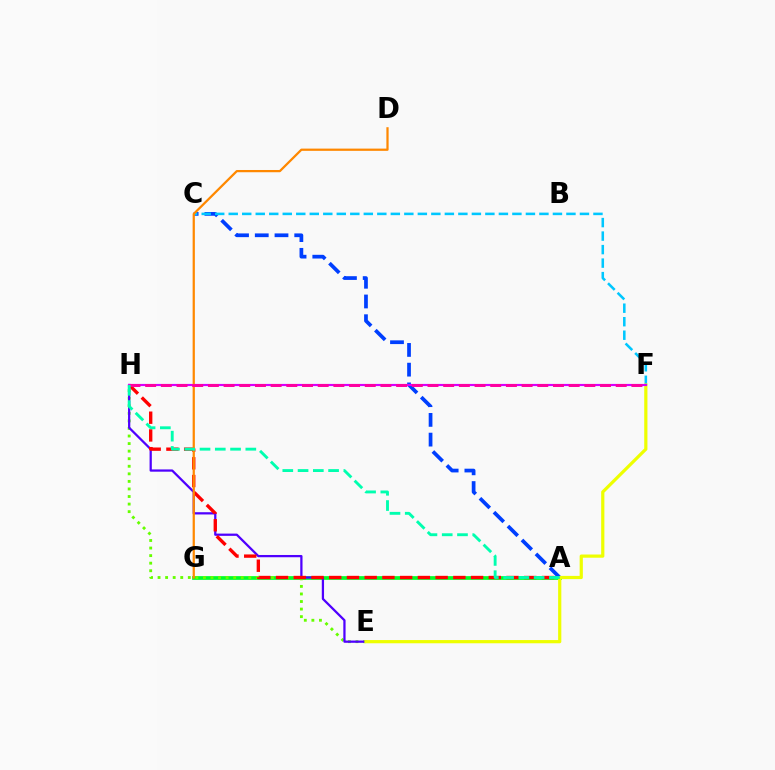{('A', 'G'): [{'color': '#00ff27', 'line_style': 'solid', 'thickness': 2.68}], ('A', 'C'): [{'color': '#003fff', 'line_style': 'dashed', 'thickness': 2.68}], ('E', 'H'): [{'color': '#66ff00', 'line_style': 'dotted', 'thickness': 2.05}, {'color': '#4f00ff', 'line_style': 'solid', 'thickness': 1.62}], ('C', 'F'): [{'color': '#00c7ff', 'line_style': 'dashed', 'thickness': 1.84}], ('E', 'F'): [{'color': '#eeff00', 'line_style': 'solid', 'thickness': 2.31}], ('A', 'H'): [{'color': '#ff0000', 'line_style': 'dashed', 'thickness': 2.41}, {'color': '#00ffaf', 'line_style': 'dashed', 'thickness': 2.07}], ('F', 'H'): [{'color': '#d600ff', 'line_style': 'solid', 'thickness': 1.56}, {'color': '#ff00a0', 'line_style': 'dashed', 'thickness': 2.13}], ('D', 'G'): [{'color': '#ff8800', 'line_style': 'solid', 'thickness': 1.61}]}